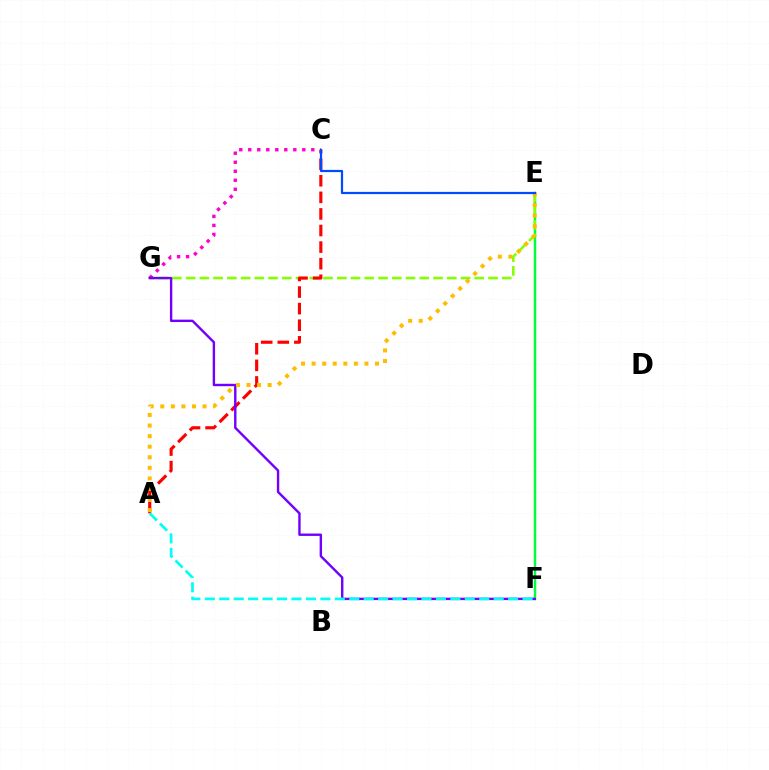{('E', 'F'): [{'color': '#00ff39', 'line_style': 'solid', 'thickness': 1.76}], ('E', 'G'): [{'color': '#84ff00', 'line_style': 'dashed', 'thickness': 1.87}], ('C', 'G'): [{'color': '#ff00cf', 'line_style': 'dotted', 'thickness': 2.45}], ('A', 'C'): [{'color': '#ff0000', 'line_style': 'dashed', 'thickness': 2.25}], ('F', 'G'): [{'color': '#7200ff', 'line_style': 'solid', 'thickness': 1.73}], ('A', 'F'): [{'color': '#00fff6', 'line_style': 'dashed', 'thickness': 1.96}], ('A', 'E'): [{'color': '#ffbd00', 'line_style': 'dotted', 'thickness': 2.87}], ('C', 'E'): [{'color': '#004bff', 'line_style': 'solid', 'thickness': 1.6}]}